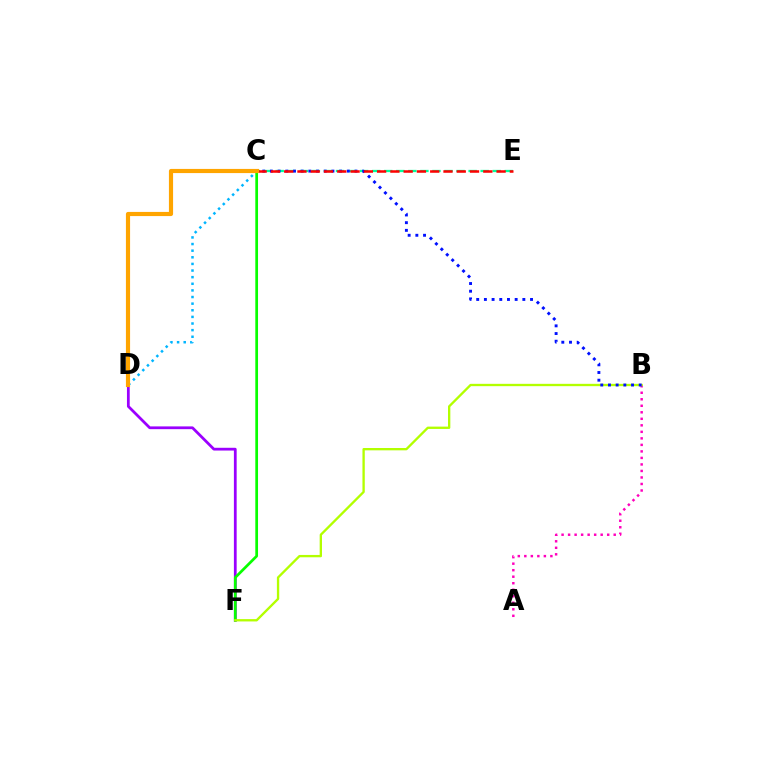{('A', 'B'): [{'color': '#ff00bd', 'line_style': 'dotted', 'thickness': 1.77}], ('D', 'F'): [{'color': '#9b00ff', 'line_style': 'solid', 'thickness': 1.99}], ('C', 'E'): [{'color': '#00ff9d', 'line_style': 'dashed', 'thickness': 1.64}, {'color': '#ff0000', 'line_style': 'dashed', 'thickness': 1.8}], ('C', 'D'): [{'color': '#00b5ff', 'line_style': 'dotted', 'thickness': 1.8}, {'color': '#ffa500', 'line_style': 'solid', 'thickness': 2.99}], ('C', 'F'): [{'color': '#08ff00', 'line_style': 'solid', 'thickness': 1.96}], ('B', 'F'): [{'color': '#b3ff00', 'line_style': 'solid', 'thickness': 1.68}], ('B', 'C'): [{'color': '#0010ff', 'line_style': 'dotted', 'thickness': 2.09}]}